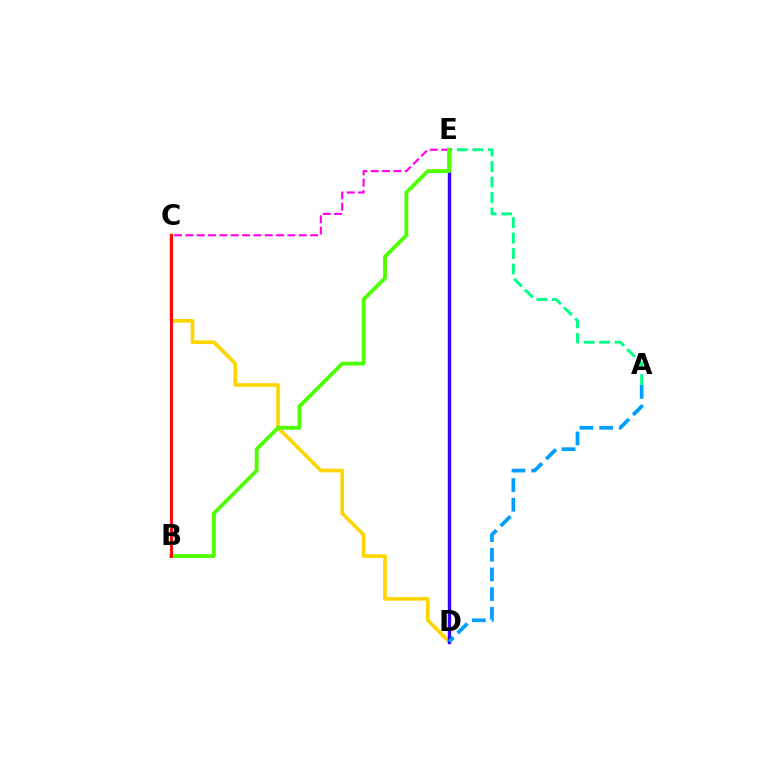{('C', 'E'): [{'color': '#ff00ed', 'line_style': 'dashed', 'thickness': 1.54}], ('C', 'D'): [{'color': '#ffd500', 'line_style': 'solid', 'thickness': 2.63}], ('A', 'E'): [{'color': '#00ff86', 'line_style': 'dashed', 'thickness': 2.1}], ('D', 'E'): [{'color': '#3700ff', 'line_style': 'solid', 'thickness': 2.45}], ('B', 'E'): [{'color': '#4fff00', 'line_style': 'solid', 'thickness': 2.76}], ('A', 'D'): [{'color': '#009eff', 'line_style': 'dashed', 'thickness': 2.67}], ('B', 'C'): [{'color': '#ff0000', 'line_style': 'solid', 'thickness': 2.06}]}